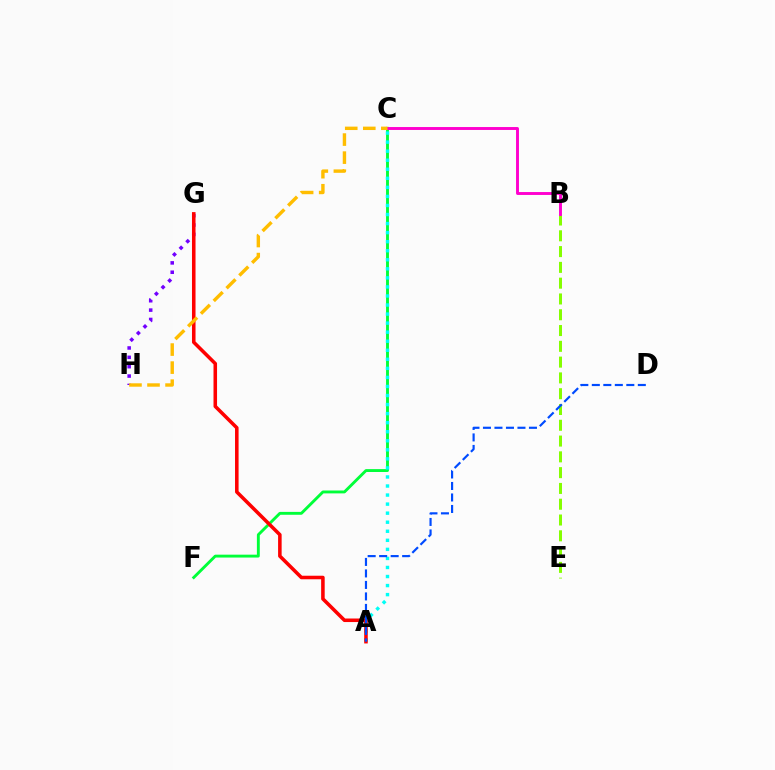{('C', 'F'): [{'color': '#00ff39', 'line_style': 'solid', 'thickness': 2.08}], ('G', 'H'): [{'color': '#7200ff', 'line_style': 'dotted', 'thickness': 2.54}], ('B', 'E'): [{'color': '#84ff00', 'line_style': 'dashed', 'thickness': 2.15}], ('A', 'C'): [{'color': '#00fff6', 'line_style': 'dotted', 'thickness': 2.46}], ('A', 'G'): [{'color': '#ff0000', 'line_style': 'solid', 'thickness': 2.56}], ('B', 'C'): [{'color': '#ff00cf', 'line_style': 'solid', 'thickness': 2.1}], ('A', 'D'): [{'color': '#004bff', 'line_style': 'dashed', 'thickness': 1.56}], ('C', 'H'): [{'color': '#ffbd00', 'line_style': 'dashed', 'thickness': 2.45}]}